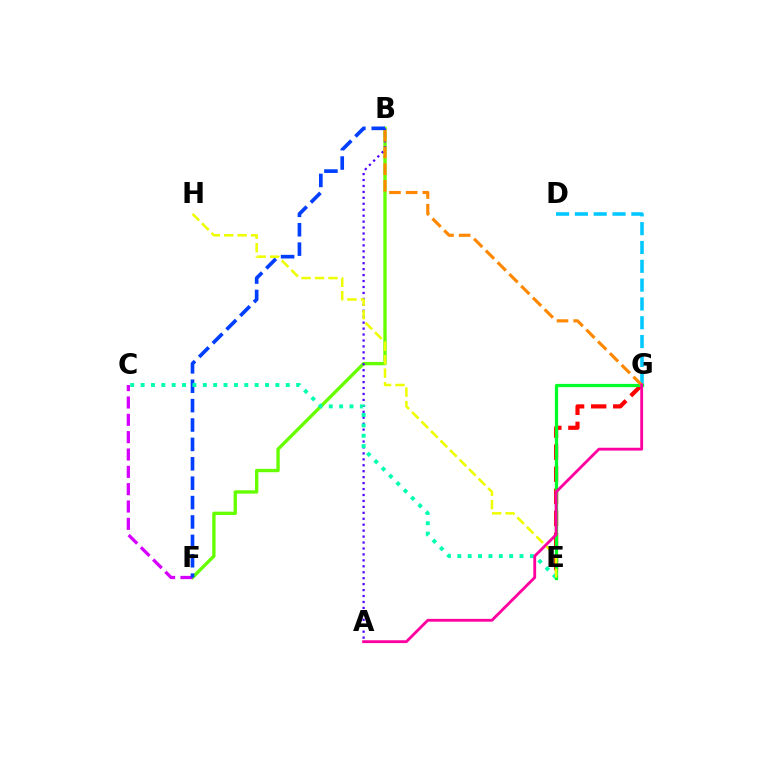{('E', 'G'): [{'color': '#ff0000', 'line_style': 'dashed', 'thickness': 3.0}, {'color': '#00ff27', 'line_style': 'solid', 'thickness': 2.33}], ('B', 'F'): [{'color': '#66ff00', 'line_style': 'solid', 'thickness': 2.41}, {'color': '#003fff', 'line_style': 'dashed', 'thickness': 2.63}], ('D', 'G'): [{'color': '#00c7ff', 'line_style': 'dashed', 'thickness': 2.56}], ('A', 'B'): [{'color': '#4f00ff', 'line_style': 'dotted', 'thickness': 1.61}], ('C', 'F'): [{'color': '#d600ff', 'line_style': 'dashed', 'thickness': 2.36}], ('C', 'E'): [{'color': '#00ffaf', 'line_style': 'dotted', 'thickness': 2.82}], ('B', 'G'): [{'color': '#ff8800', 'line_style': 'dashed', 'thickness': 2.26}], ('E', 'H'): [{'color': '#eeff00', 'line_style': 'dashed', 'thickness': 1.83}], ('A', 'G'): [{'color': '#ff00a0', 'line_style': 'solid', 'thickness': 2.04}]}